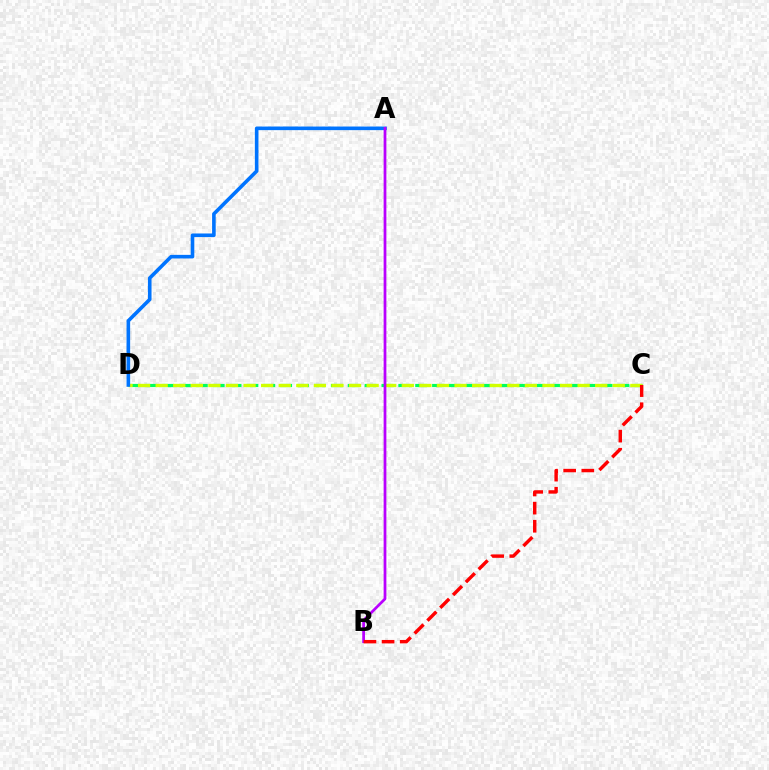{('C', 'D'): [{'color': '#00ff5c', 'line_style': 'dashed', 'thickness': 2.29}, {'color': '#d1ff00', 'line_style': 'dashed', 'thickness': 2.39}], ('A', 'D'): [{'color': '#0074ff', 'line_style': 'solid', 'thickness': 2.6}], ('A', 'B'): [{'color': '#b900ff', 'line_style': 'solid', 'thickness': 1.98}], ('B', 'C'): [{'color': '#ff0000', 'line_style': 'dashed', 'thickness': 2.46}]}